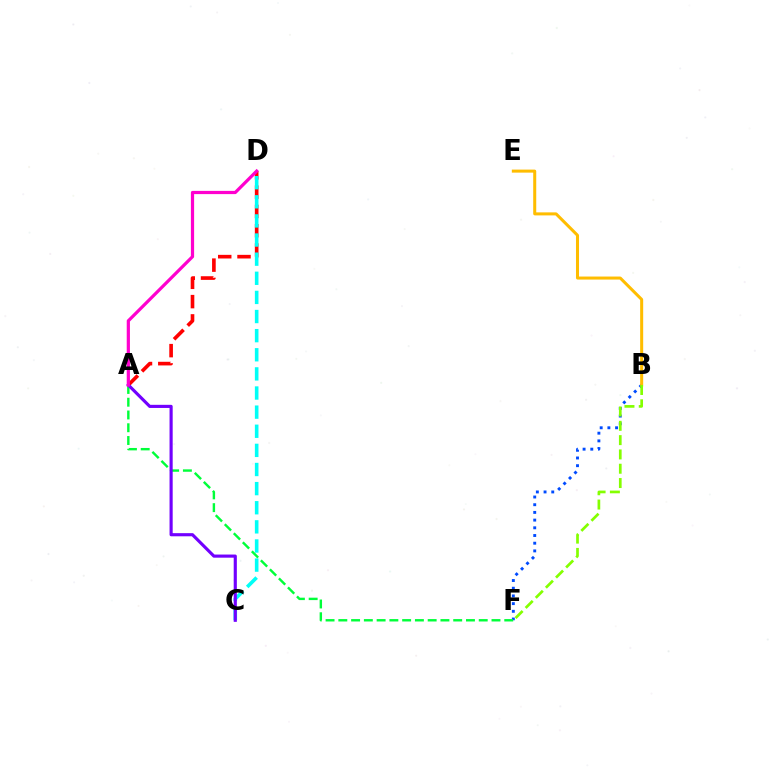{('A', 'D'): [{'color': '#ff0000', 'line_style': 'dashed', 'thickness': 2.62}, {'color': '#ff00cf', 'line_style': 'solid', 'thickness': 2.32}], ('B', 'F'): [{'color': '#004bff', 'line_style': 'dotted', 'thickness': 2.09}, {'color': '#84ff00', 'line_style': 'dashed', 'thickness': 1.94}], ('B', 'E'): [{'color': '#ffbd00', 'line_style': 'solid', 'thickness': 2.18}], ('C', 'D'): [{'color': '#00fff6', 'line_style': 'dashed', 'thickness': 2.6}], ('A', 'F'): [{'color': '#00ff39', 'line_style': 'dashed', 'thickness': 1.73}], ('A', 'C'): [{'color': '#7200ff', 'line_style': 'solid', 'thickness': 2.26}]}